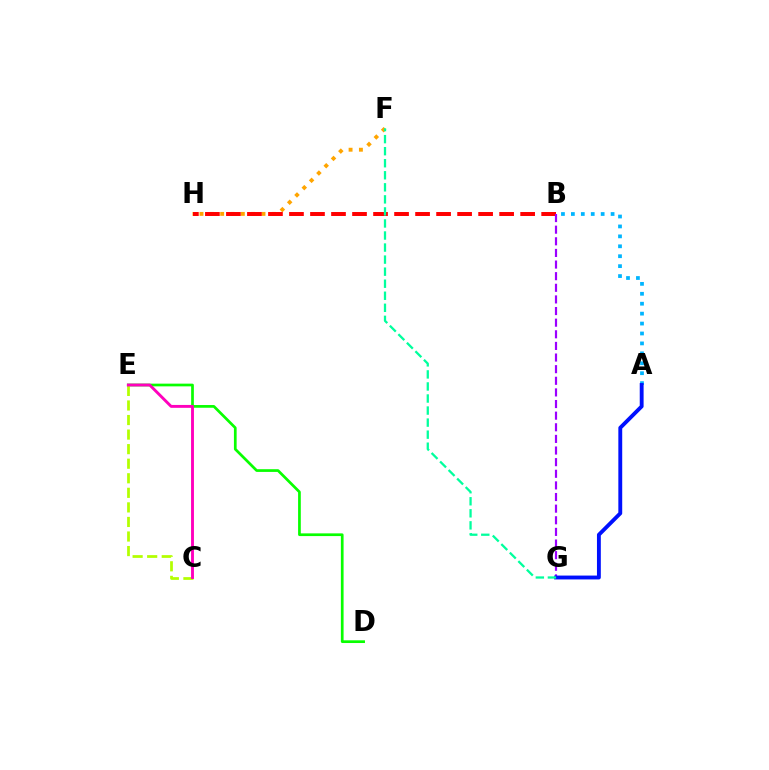{('D', 'E'): [{'color': '#08ff00', 'line_style': 'solid', 'thickness': 1.95}], ('F', 'H'): [{'color': '#ffa500', 'line_style': 'dotted', 'thickness': 2.81}], ('B', 'H'): [{'color': '#ff0000', 'line_style': 'dashed', 'thickness': 2.86}], ('C', 'E'): [{'color': '#b3ff00', 'line_style': 'dashed', 'thickness': 1.98}, {'color': '#ff00bd', 'line_style': 'solid', 'thickness': 2.08}], ('B', 'G'): [{'color': '#9b00ff', 'line_style': 'dashed', 'thickness': 1.58}], ('A', 'B'): [{'color': '#00b5ff', 'line_style': 'dotted', 'thickness': 2.7}], ('A', 'G'): [{'color': '#0010ff', 'line_style': 'solid', 'thickness': 2.78}], ('F', 'G'): [{'color': '#00ff9d', 'line_style': 'dashed', 'thickness': 1.64}]}